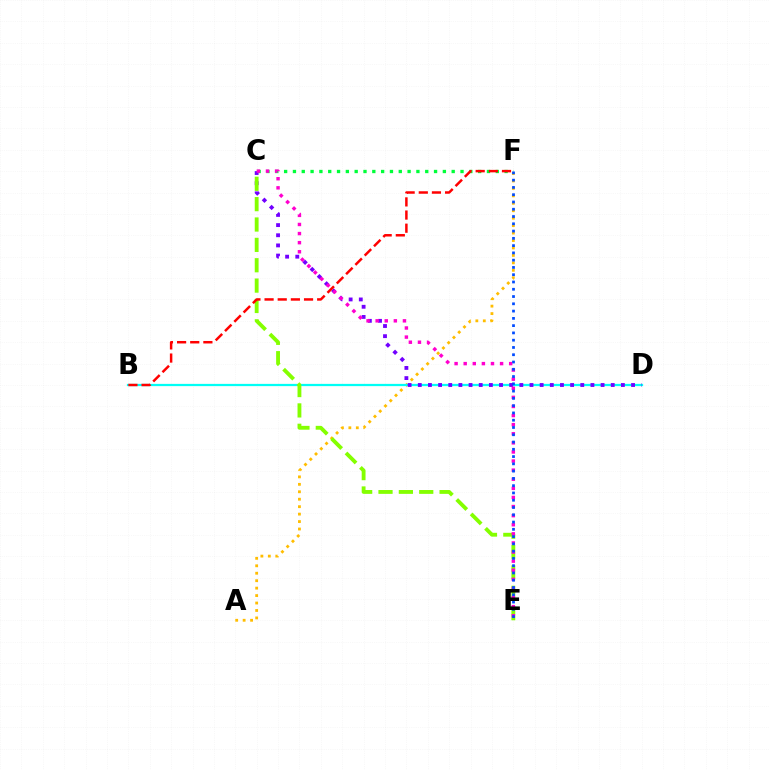{('A', 'F'): [{'color': '#ffbd00', 'line_style': 'dotted', 'thickness': 2.02}], ('C', 'F'): [{'color': '#00ff39', 'line_style': 'dotted', 'thickness': 2.4}], ('B', 'D'): [{'color': '#00fff6', 'line_style': 'solid', 'thickness': 1.62}], ('C', 'D'): [{'color': '#7200ff', 'line_style': 'dotted', 'thickness': 2.76}], ('C', 'E'): [{'color': '#84ff00', 'line_style': 'dashed', 'thickness': 2.77}, {'color': '#ff00cf', 'line_style': 'dotted', 'thickness': 2.47}], ('B', 'F'): [{'color': '#ff0000', 'line_style': 'dashed', 'thickness': 1.79}], ('E', 'F'): [{'color': '#004bff', 'line_style': 'dotted', 'thickness': 1.98}]}